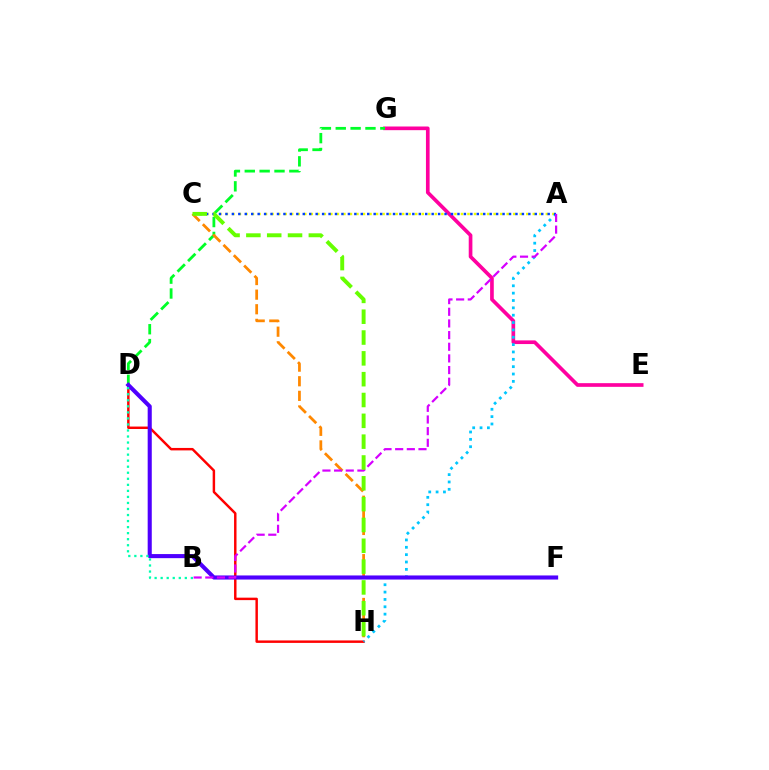{('A', 'C'): [{'color': '#eeff00', 'line_style': 'dotted', 'thickness': 1.77}, {'color': '#003fff', 'line_style': 'dotted', 'thickness': 1.75}], ('E', 'G'): [{'color': '#ff00a0', 'line_style': 'solid', 'thickness': 2.64}], ('D', 'H'): [{'color': '#ff0000', 'line_style': 'solid', 'thickness': 1.77}], ('A', 'H'): [{'color': '#00c7ff', 'line_style': 'dotted', 'thickness': 2.0}], ('D', 'G'): [{'color': '#00ff27', 'line_style': 'dashed', 'thickness': 2.02}], ('C', 'H'): [{'color': '#ff8800', 'line_style': 'dashed', 'thickness': 1.98}, {'color': '#66ff00', 'line_style': 'dashed', 'thickness': 2.83}], ('D', 'F'): [{'color': '#4f00ff', 'line_style': 'solid', 'thickness': 2.94}], ('A', 'B'): [{'color': '#d600ff', 'line_style': 'dashed', 'thickness': 1.58}], ('B', 'D'): [{'color': '#00ffaf', 'line_style': 'dotted', 'thickness': 1.64}]}